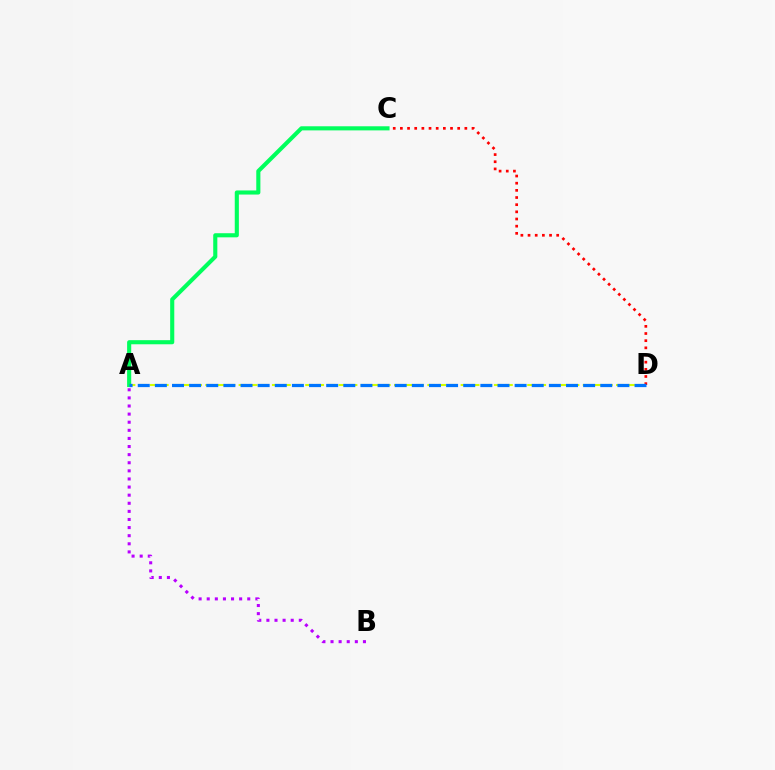{('C', 'D'): [{'color': '#ff0000', 'line_style': 'dotted', 'thickness': 1.95}], ('A', 'D'): [{'color': '#d1ff00', 'line_style': 'dashed', 'thickness': 1.51}, {'color': '#0074ff', 'line_style': 'dashed', 'thickness': 2.33}], ('A', 'C'): [{'color': '#00ff5c', 'line_style': 'solid', 'thickness': 2.96}], ('A', 'B'): [{'color': '#b900ff', 'line_style': 'dotted', 'thickness': 2.2}]}